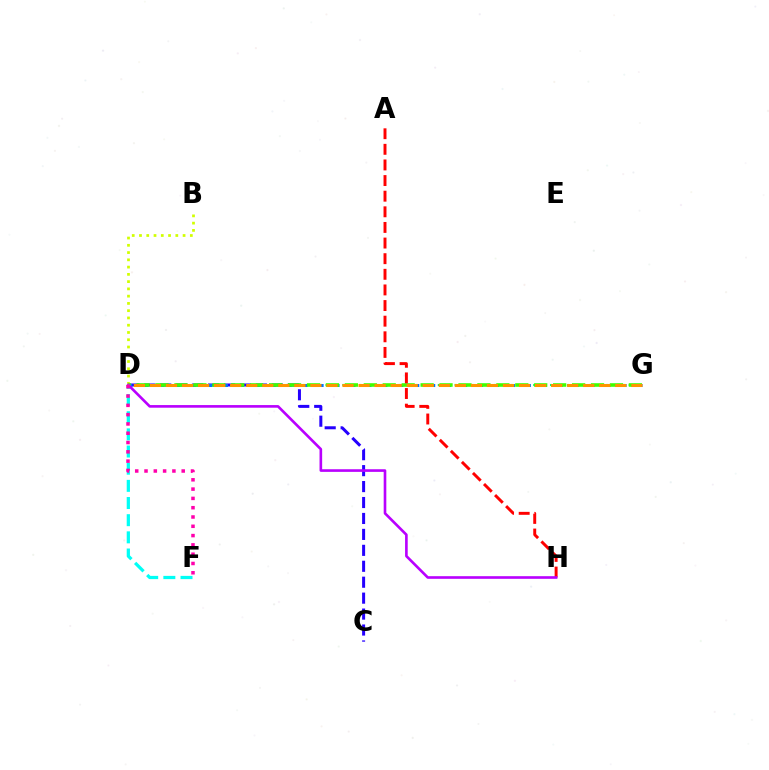{('C', 'D'): [{'color': '#2500ff', 'line_style': 'dashed', 'thickness': 2.17}], ('D', 'G'): [{'color': '#00ff5c', 'line_style': 'dotted', 'thickness': 1.53}, {'color': '#0074ff', 'line_style': 'dashed', 'thickness': 2.17}, {'color': '#3dff00', 'line_style': 'dashed', 'thickness': 2.57}, {'color': '#ff9400', 'line_style': 'dashed', 'thickness': 2.18}], ('D', 'F'): [{'color': '#00fff6', 'line_style': 'dashed', 'thickness': 2.33}, {'color': '#ff00ac', 'line_style': 'dotted', 'thickness': 2.53}], ('B', 'D'): [{'color': '#d1ff00', 'line_style': 'dotted', 'thickness': 1.97}], ('A', 'H'): [{'color': '#ff0000', 'line_style': 'dashed', 'thickness': 2.12}], ('D', 'H'): [{'color': '#b900ff', 'line_style': 'solid', 'thickness': 1.9}]}